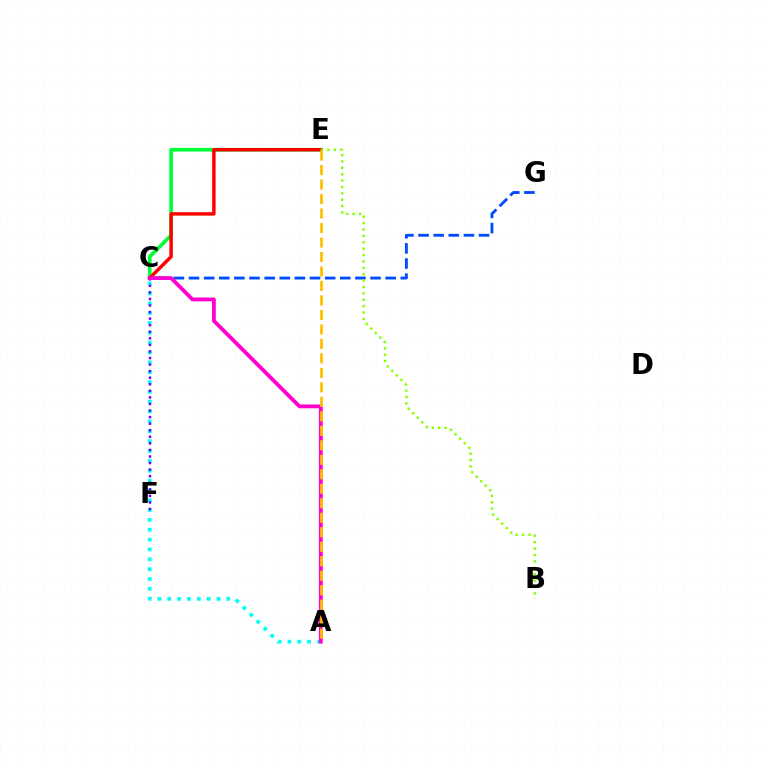{('C', 'G'): [{'color': '#004bff', 'line_style': 'dashed', 'thickness': 2.06}], ('C', 'E'): [{'color': '#00ff39', 'line_style': 'solid', 'thickness': 2.65}, {'color': '#ff0000', 'line_style': 'solid', 'thickness': 2.49}], ('A', 'C'): [{'color': '#00fff6', 'line_style': 'dotted', 'thickness': 2.68}, {'color': '#ff00cf', 'line_style': 'solid', 'thickness': 2.75}], ('C', 'F'): [{'color': '#7200ff', 'line_style': 'dotted', 'thickness': 1.78}], ('A', 'E'): [{'color': '#ffbd00', 'line_style': 'dashed', 'thickness': 1.97}], ('B', 'E'): [{'color': '#84ff00', 'line_style': 'dotted', 'thickness': 1.74}]}